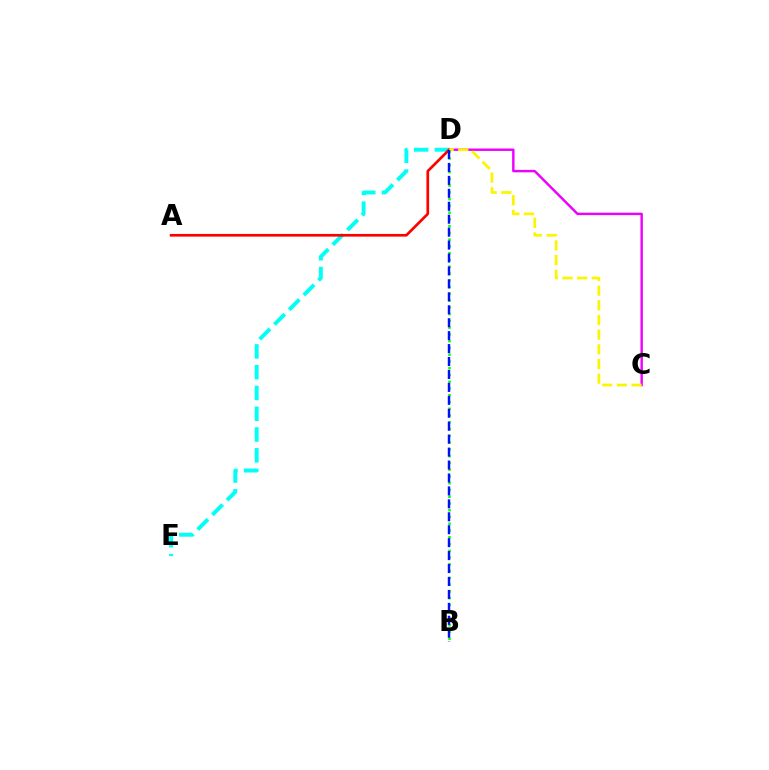{('C', 'D'): [{'color': '#ee00ff', 'line_style': 'solid', 'thickness': 1.75}, {'color': '#fcf500', 'line_style': 'dashed', 'thickness': 1.99}], ('D', 'E'): [{'color': '#00fff6', 'line_style': 'dashed', 'thickness': 2.82}], ('A', 'D'): [{'color': '#ff0000', 'line_style': 'solid', 'thickness': 1.93}], ('B', 'D'): [{'color': '#08ff00', 'line_style': 'dotted', 'thickness': 1.84}, {'color': '#0010ff', 'line_style': 'dashed', 'thickness': 1.76}]}